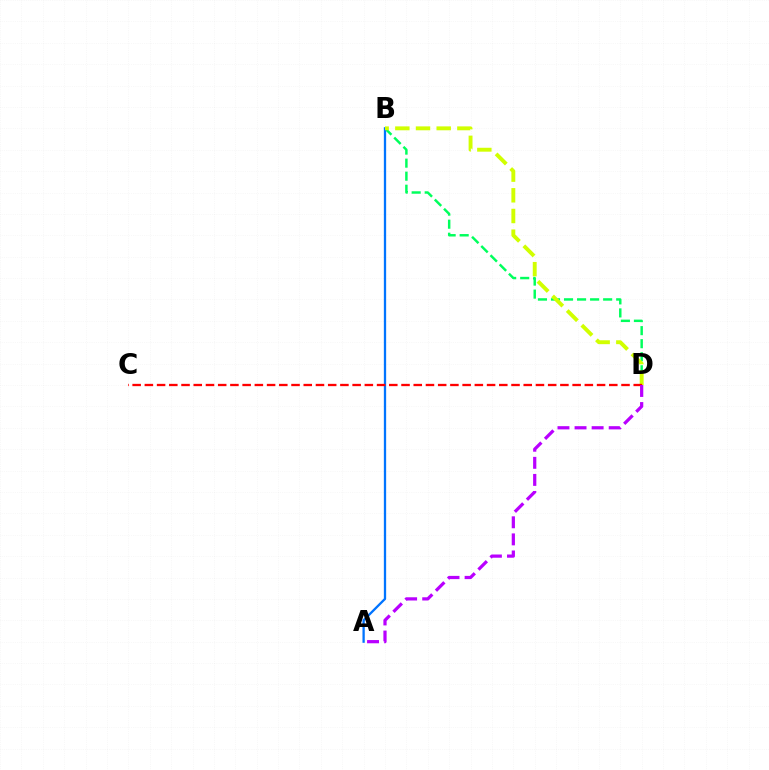{('B', 'D'): [{'color': '#00ff5c', 'line_style': 'dashed', 'thickness': 1.77}, {'color': '#d1ff00', 'line_style': 'dashed', 'thickness': 2.81}], ('A', 'B'): [{'color': '#0074ff', 'line_style': 'solid', 'thickness': 1.65}], ('C', 'D'): [{'color': '#ff0000', 'line_style': 'dashed', 'thickness': 1.66}], ('A', 'D'): [{'color': '#b900ff', 'line_style': 'dashed', 'thickness': 2.32}]}